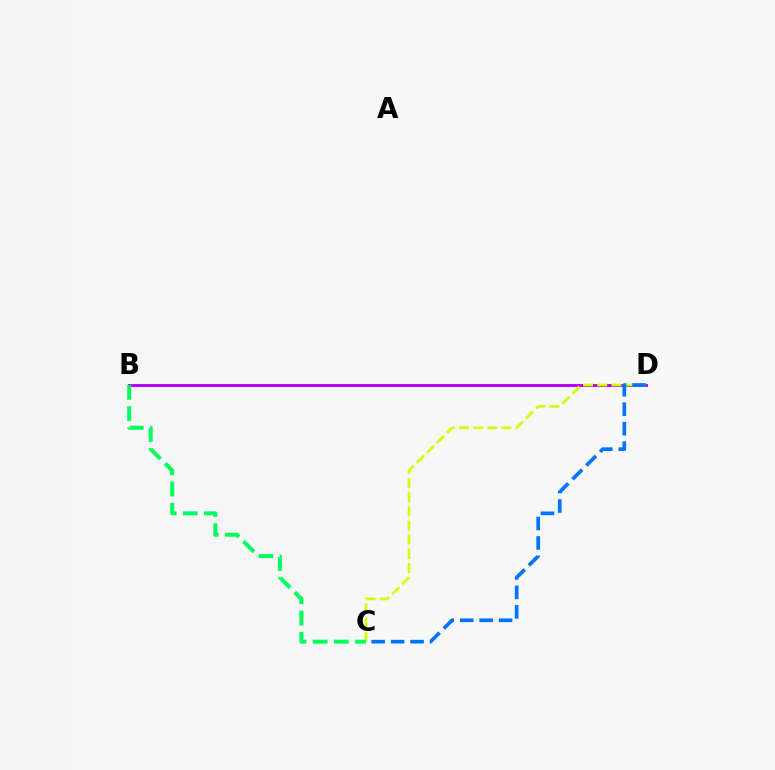{('B', 'D'): [{'color': '#ff0000', 'line_style': 'dotted', 'thickness': 1.89}, {'color': '#b900ff', 'line_style': 'solid', 'thickness': 2.13}], ('C', 'D'): [{'color': '#d1ff00', 'line_style': 'dashed', 'thickness': 1.93}, {'color': '#0074ff', 'line_style': 'dashed', 'thickness': 2.65}], ('B', 'C'): [{'color': '#00ff5c', 'line_style': 'dashed', 'thickness': 2.88}]}